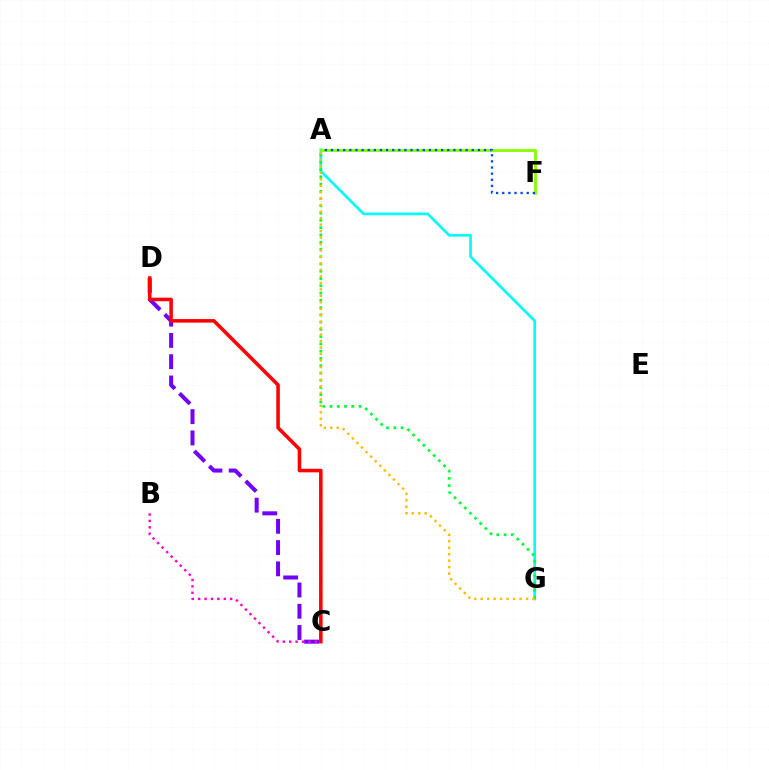{('C', 'D'): [{'color': '#7200ff', 'line_style': 'dashed', 'thickness': 2.89}, {'color': '#ff0000', 'line_style': 'solid', 'thickness': 2.55}], ('A', 'G'): [{'color': '#00fff6', 'line_style': 'solid', 'thickness': 1.94}, {'color': '#00ff39', 'line_style': 'dotted', 'thickness': 1.97}, {'color': '#ffbd00', 'line_style': 'dotted', 'thickness': 1.76}], ('B', 'C'): [{'color': '#ff00cf', 'line_style': 'dotted', 'thickness': 1.74}], ('A', 'F'): [{'color': '#84ff00', 'line_style': 'solid', 'thickness': 2.03}, {'color': '#004bff', 'line_style': 'dotted', 'thickness': 1.66}]}